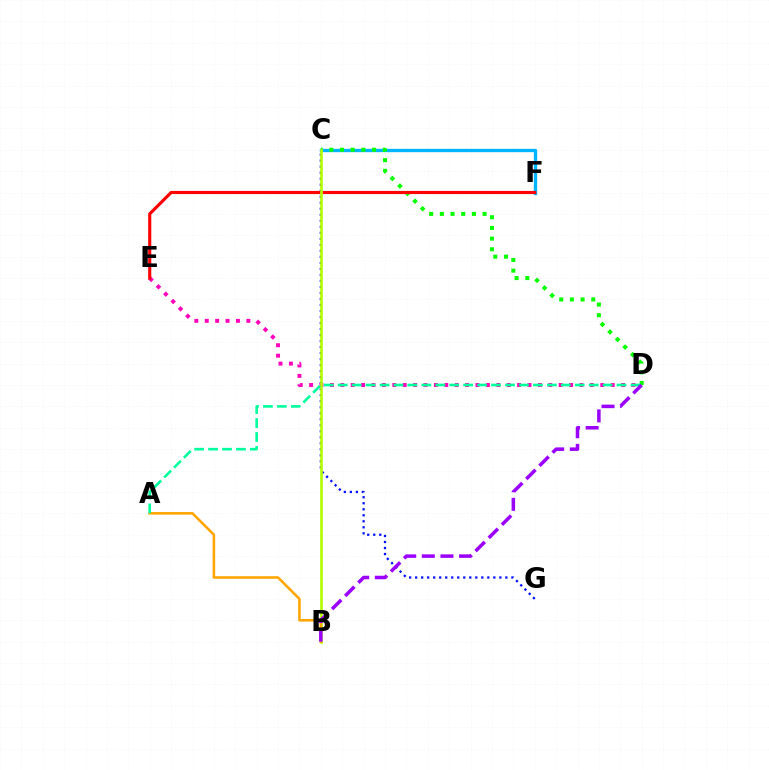{('C', 'F'): [{'color': '#00b5ff', 'line_style': 'solid', 'thickness': 2.4}], ('C', 'G'): [{'color': '#0010ff', 'line_style': 'dotted', 'thickness': 1.63}], ('D', 'E'): [{'color': '#ff00bd', 'line_style': 'dotted', 'thickness': 2.83}], ('C', 'D'): [{'color': '#08ff00', 'line_style': 'dotted', 'thickness': 2.9}], ('E', 'F'): [{'color': '#ff0000', 'line_style': 'solid', 'thickness': 2.26}], ('B', 'C'): [{'color': '#b3ff00', 'line_style': 'solid', 'thickness': 1.91}], ('A', 'B'): [{'color': '#ffa500', 'line_style': 'solid', 'thickness': 1.85}], ('A', 'D'): [{'color': '#00ff9d', 'line_style': 'dashed', 'thickness': 1.89}], ('B', 'D'): [{'color': '#9b00ff', 'line_style': 'dashed', 'thickness': 2.53}]}